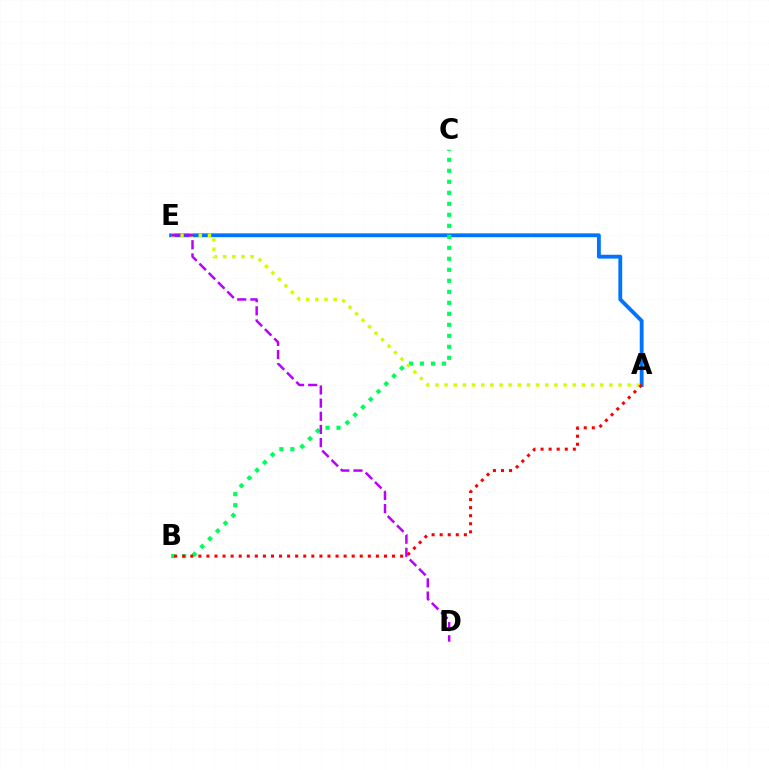{('A', 'E'): [{'color': '#0074ff', 'line_style': 'solid', 'thickness': 2.77}, {'color': '#d1ff00', 'line_style': 'dotted', 'thickness': 2.49}], ('B', 'C'): [{'color': '#00ff5c', 'line_style': 'dotted', 'thickness': 2.99}], ('A', 'B'): [{'color': '#ff0000', 'line_style': 'dotted', 'thickness': 2.19}], ('D', 'E'): [{'color': '#b900ff', 'line_style': 'dashed', 'thickness': 1.79}]}